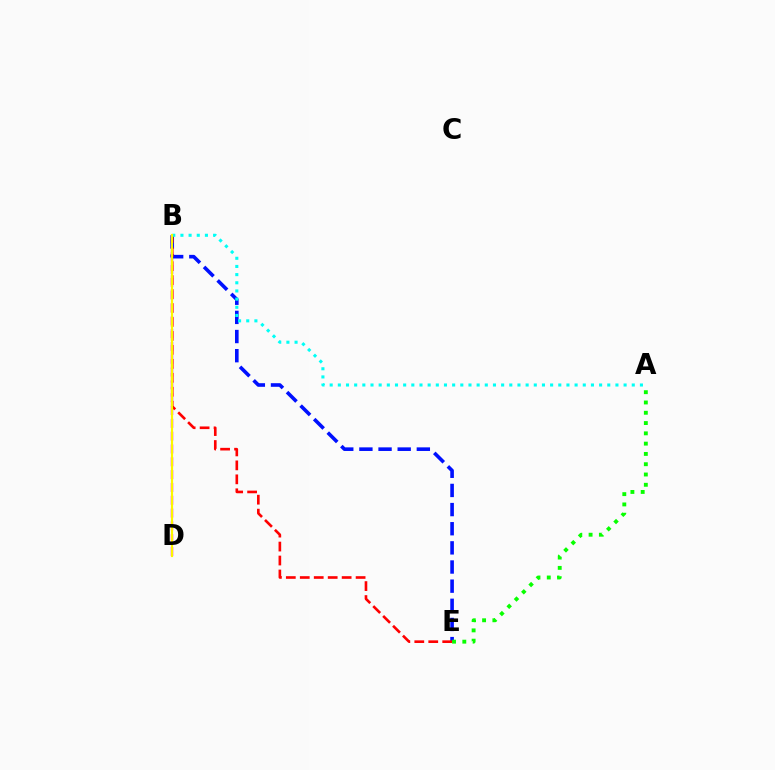{('B', 'D'): [{'color': '#ee00ff', 'line_style': 'dashed', 'thickness': 1.74}, {'color': '#fcf500', 'line_style': 'solid', 'thickness': 1.57}], ('B', 'E'): [{'color': '#0010ff', 'line_style': 'dashed', 'thickness': 2.6}, {'color': '#ff0000', 'line_style': 'dashed', 'thickness': 1.9}], ('A', 'E'): [{'color': '#08ff00', 'line_style': 'dotted', 'thickness': 2.8}], ('A', 'B'): [{'color': '#00fff6', 'line_style': 'dotted', 'thickness': 2.22}]}